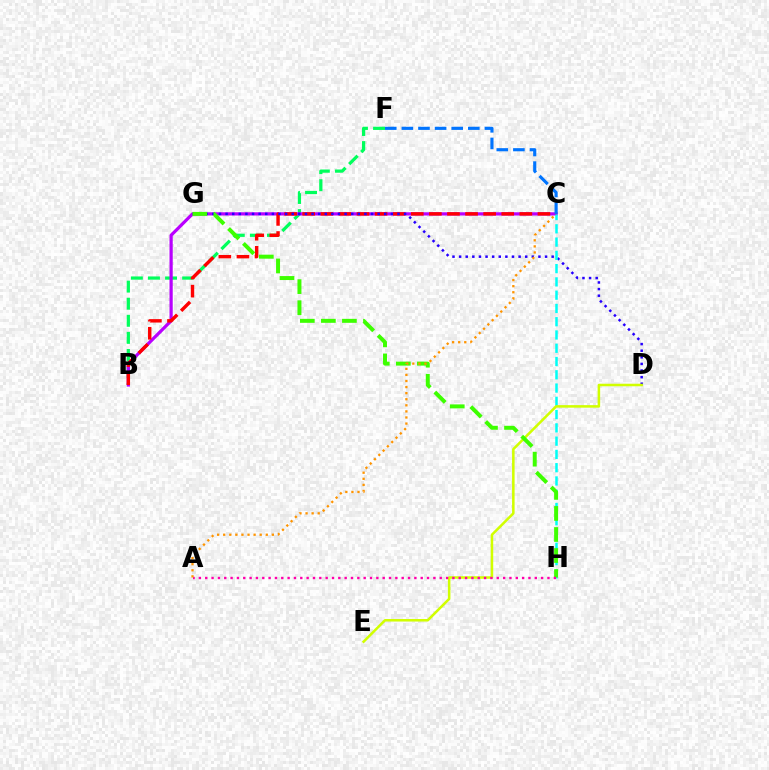{('B', 'F'): [{'color': '#00ff5c', 'line_style': 'dashed', 'thickness': 2.32}], ('B', 'C'): [{'color': '#b900ff', 'line_style': 'solid', 'thickness': 2.32}, {'color': '#ff0000', 'line_style': 'dashed', 'thickness': 2.46}], ('D', 'G'): [{'color': '#2500ff', 'line_style': 'dotted', 'thickness': 1.8}], ('C', 'H'): [{'color': '#00fff6', 'line_style': 'dashed', 'thickness': 1.8}], ('D', 'E'): [{'color': '#d1ff00', 'line_style': 'solid', 'thickness': 1.82}], ('C', 'F'): [{'color': '#0074ff', 'line_style': 'dashed', 'thickness': 2.26}], ('G', 'H'): [{'color': '#3dff00', 'line_style': 'dashed', 'thickness': 2.86}], ('A', 'H'): [{'color': '#ff00ac', 'line_style': 'dotted', 'thickness': 1.72}], ('A', 'C'): [{'color': '#ff9400', 'line_style': 'dotted', 'thickness': 1.65}]}